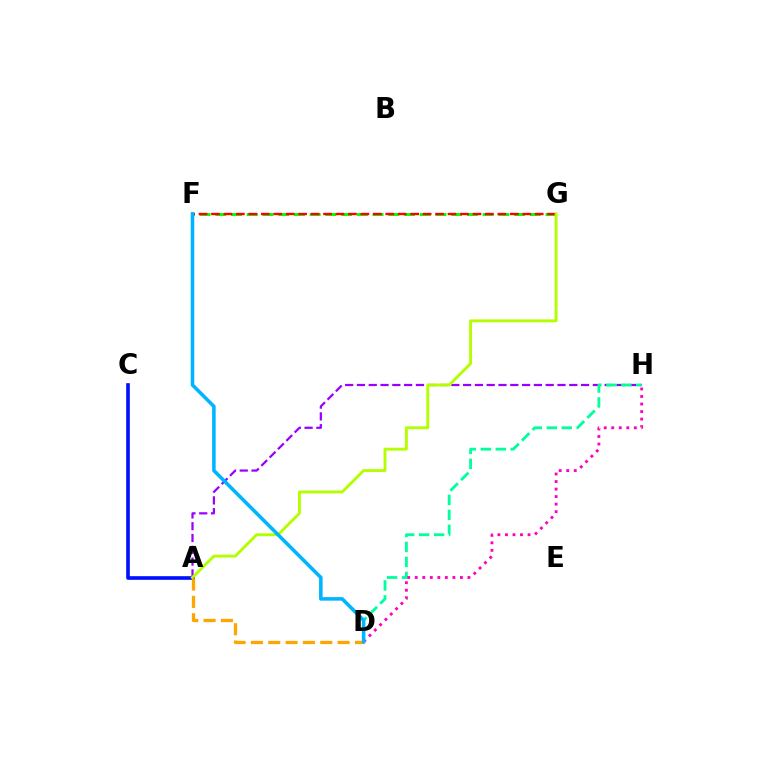{('F', 'G'): [{'color': '#08ff00', 'line_style': 'dashed', 'thickness': 2.14}, {'color': '#ff0000', 'line_style': 'dashed', 'thickness': 1.69}], ('A', 'C'): [{'color': '#0010ff', 'line_style': 'solid', 'thickness': 2.62}], ('A', 'H'): [{'color': '#9b00ff', 'line_style': 'dashed', 'thickness': 1.6}], ('D', 'H'): [{'color': '#00ff9d', 'line_style': 'dashed', 'thickness': 2.03}, {'color': '#ff00bd', 'line_style': 'dotted', 'thickness': 2.05}], ('A', 'G'): [{'color': '#b3ff00', 'line_style': 'solid', 'thickness': 2.07}], ('A', 'D'): [{'color': '#ffa500', 'line_style': 'dashed', 'thickness': 2.36}], ('D', 'F'): [{'color': '#00b5ff', 'line_style': 'solid', 'thickness': 2.55}]}